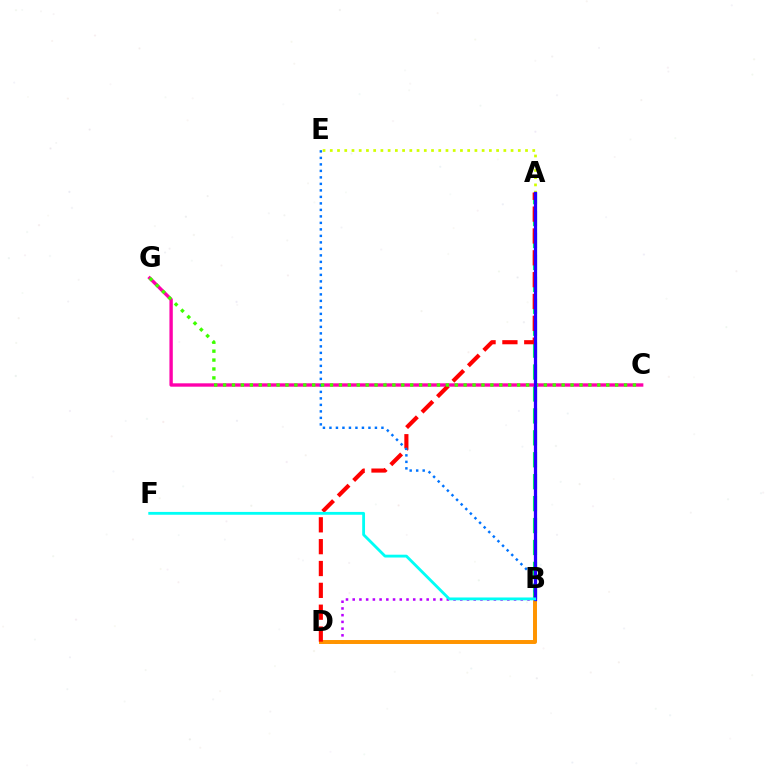{('A', 'B'): [{'color': '#00ff5c', 'line_style': 'dashed', 'thickness': 2.98}, {'color': '#2500ff', 'line_style': 'solid', 'thickness': 2.34}], ('C', 'G'): [{'color': '#ff00ac', 'line_style': 'solid', 'thickness': 2.43}, {'color': '#3dff00', 'line_style': 'dotted', 'thickness': 2.42}], ('B', 'D'): [{'color': '#b900ff', 'line_style': 'dotted', 'thickness': 1.83}, {'color': '#ff9400', 'line_style': 'solid', 'thickness': 2.85}], ('A', 'D'): [{'color': '#ff0000', 'line_style': 'dashed', 'thickness': 2.97}], ('B', 'E'): [{'color': '#0074ff', 'line_style': 'dotted', 'thickness': 1.77}], ('A', 'E'): [{'color': '#d1ff00', 'line_style': 'dotted', 'thickness': 1.96}], ('B', 'F'): [{'color': '#00fff6', 'line_style': 'solid', 'thickness': 2.03}]}